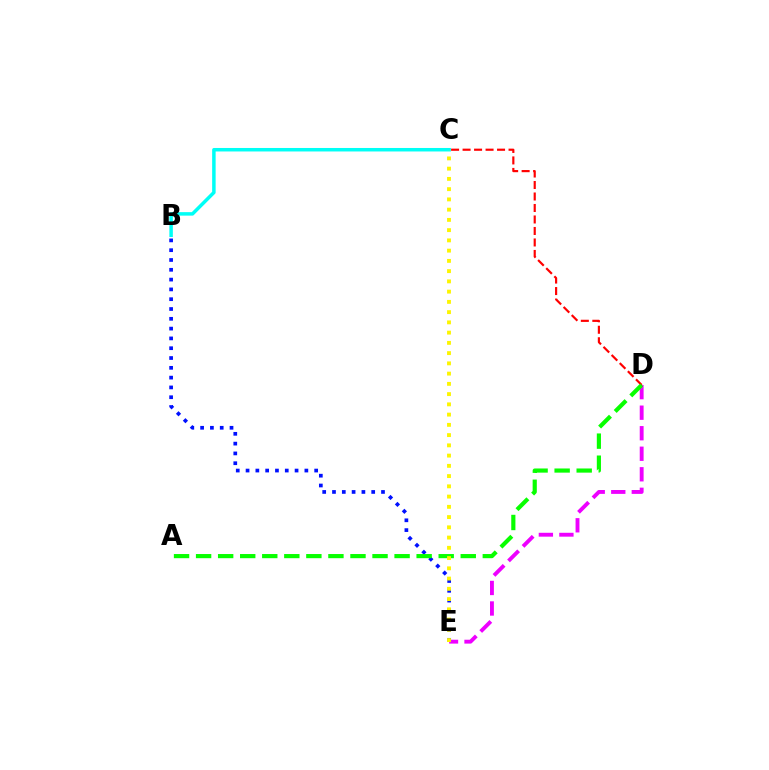{('D', 'E'): [{'color': '#ee00ff', 'line_style': 'dashed', 'thickness': 2.79}], ('B', 'E'): [{'color': '#0010ff', 'line_style': 'dotted', 'thickness': 2.66}], ('B', 'C'): [{'color': '#00fff6', 'line_style': 'solid', 'thickness': 2.51}], ('C', 'D'): [{'color': '#ff0000', 'line_style': 'dashed', 'thickness': 1.56}], ('A', 'D'): [{'color': '#08ff00', 'line_style': 'dashed', 'thickness': 3.0}], ('C', 'E'): [{'color': '#fcf500', 'line_style': 'dotted', 'thickness': 2.78}]}